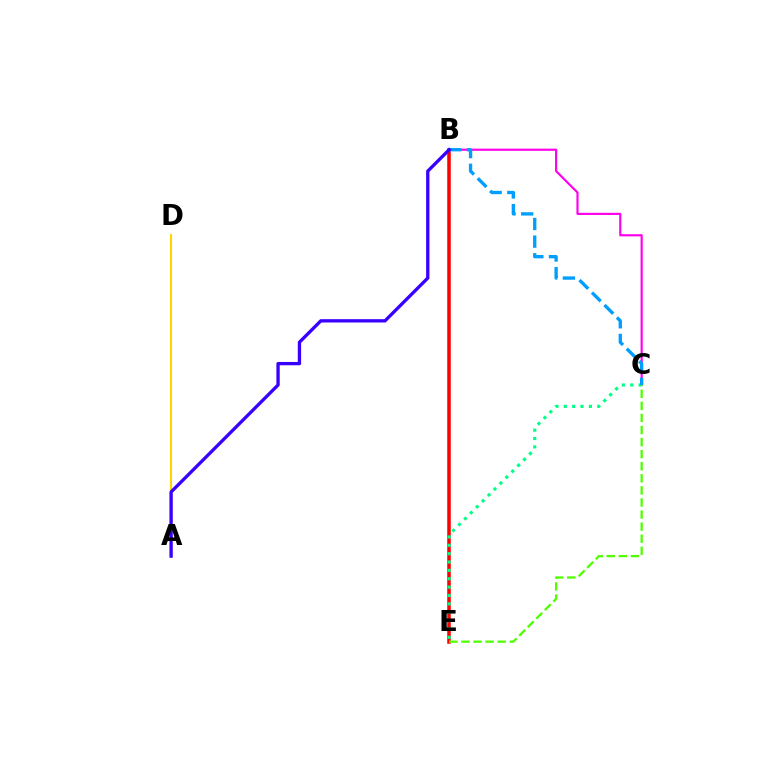{('B', 'E'): [{'color': '#ff0000', 'line_style': 'solid', 'thickness': 2.54}], ('B', 'C'): [{'color': '#ff00ed', 'line_style': 'solid', 'thickness': 1.56}, {'color': '#009eff', 'line_style': 'dashed', 'thickness': 2.4}], ('C', 'E'): [{'color': '#4fff00', 'line_style': 'dashed', 'thickness': 1.64}, {'color': '#00ff86', 'line_style': 'dotted', 'thickness': 2.27}], ('A', 'D'): [{'color': '#ffd500', 'line_style': 'solid', 'thickness': 1.52}], ('A', 'B'): [{'color': '#3700ff', 'line_style': 'solid', 'thickness': 2.39}]}